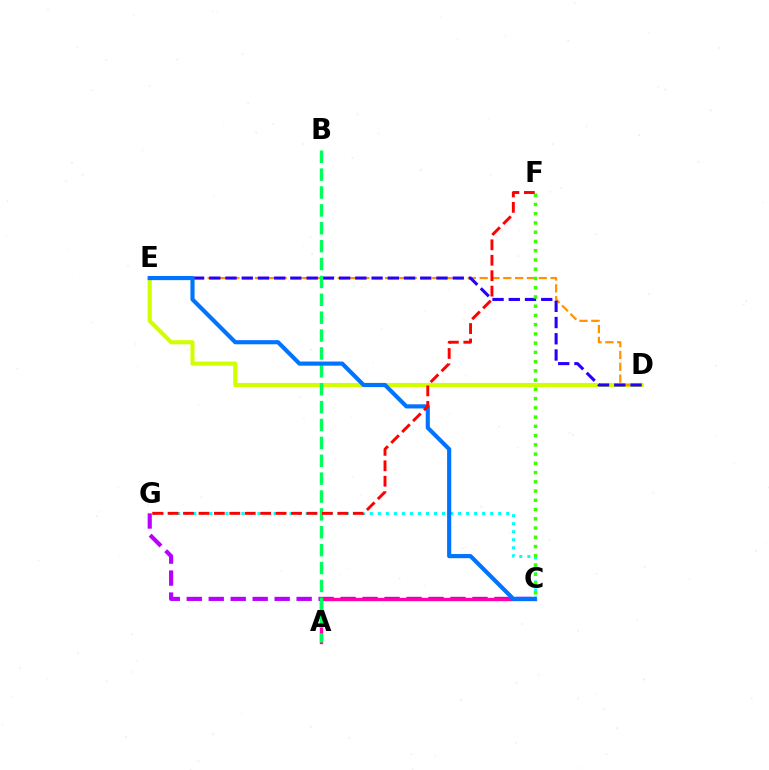{('D', 'E'): [{'color': '#d1ff00', 'line_style': 'solid', 'thickness': 2.96}, {'color': '#ff9400', 'line_style': 'dashed', 'thickness': 1.61}, {'color': '#2500ff', 'line_style': 'dashed', 'thickness': 2.2}], ('C', 'G'): [{'color': '#b900ff', 'line_style': 'dashed', 'thickness': 2.99}, {'color': '#00fff6', 'line_style': 'dotted', 'thickness': 2.18}], ('A', 'C'): [{'color': '#ff00ac', 'line_style': 'solid', 'thickness': 2.4}], ('C', 'F'): [{'color': '#3dff00', 'line_style': 'dotted', 'thickness': 2.51}], ('A', 'B'): [{'color': '#00ff5c', 'line_style': 'dashed', 'thickness': 2.43}], ('C', 'E'): [{'color': '#0074ff', 'line_style': 'solid', 'thickness': 2.98}], ('F', 'G'): [{'color': '#ff0000', 'line_style': 'dashed', 'thickness': 2.1}]}